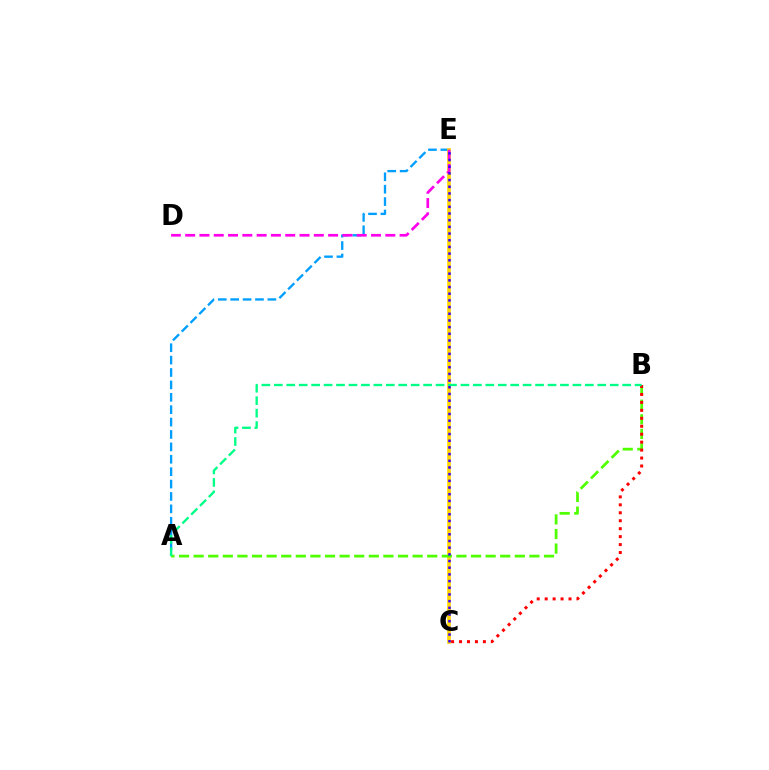{('A', 'E'): [{'color': '#009eff', 'line_style': 'dashed', 'thickness': 1.68}], ('C', 'E'): [{'color': '#ffd500', 'line_style': 'solid', 'thickness': 2.63}, {'color': '#3700ff', 'line_style': 'dotted', 'thickness': 1.82}], ('D', 'E'): [{'color': '#ff00ed', 'line_style': 'dashed', 'thickness': 1.94}], ('A', 'B'): [{'color': '#4fff00', 'line_style': 'dashed', 'thickness': 1.98}, {'color': '#00ff86', 'line_style': 'dashed', 'thickness': 1.69}], ('B', 'C'): [{'color': '#ff0000', 'line_style': 'dotted', 'thickness': 2.16}]}